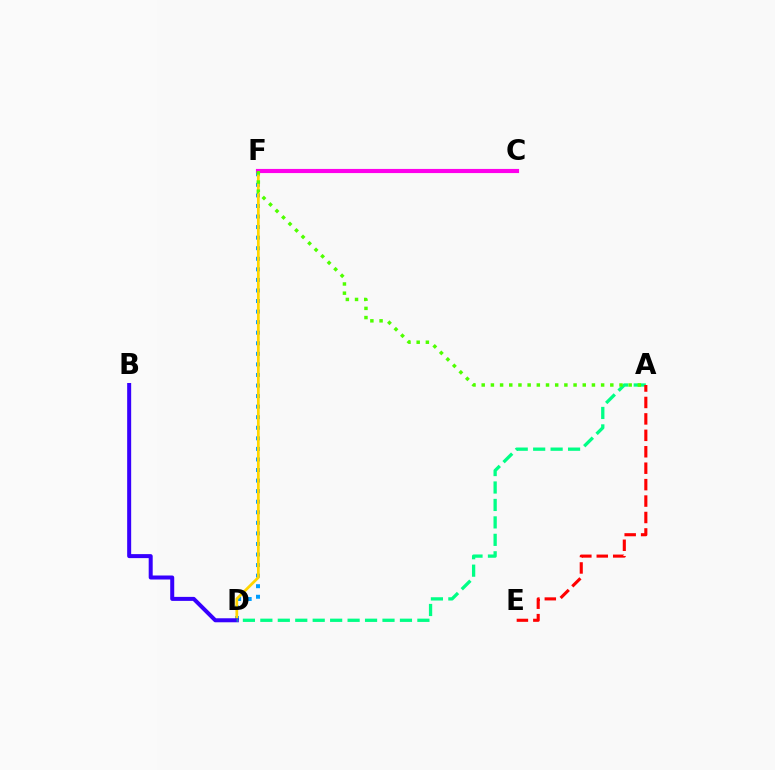{('D', 'F'): [{'color': '#009eff', 'line_style': 'dotted', 'thickness': 2.87}, {'color': '#ffd500', 'line_style': 'solid', 'thickness': 1.98}], ('B', 'D'): [{'color': '#3700ff', 'line_style': 'solid', 'thickness': 2.88}], ('C', 'F'): [{'color': '#ff00ed', 'line_style': 'solid', 'thickness': 2.98}], ('A', 'D'): [{'color': '#00ff86', 'line_style': 'dashed', 'thickness': 2.37}], ('A', 'F'): [{'color': '#4fff00', 'line_style': 'dotted', 'thickness': 2.5}], ('A', 'E'): [{'color': '#ff0000', 'line_style': 'dashed', 'thickness': 2.23}]}